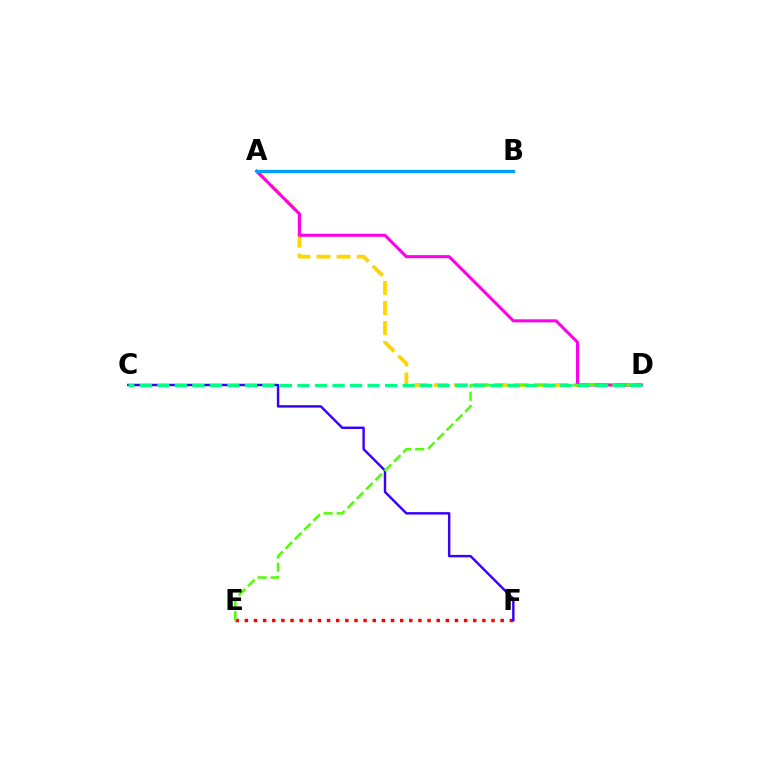{('E', 'F'): [{'color': '#ff0000', 'line_style': 'dotted', 'thickness': 2.48}], ('A', 'D'): [{'color': '#ffd500', 'line_style': 'dashed', 'thickness': 2.73}, {'color': '#ff00ed', 'line_style': 'solid', 'thickness': 2.19}], ('C', 'F'): [{'color': '#3700ff', 'line_style': 'solid', 'thickness': 1.75}], ('D', 'E'): [{'color': '#4fff00', 'line_style': 'dashed', 'thickness': 1.78}], ('C', 'D'): [{'color': '#00ff86', 'line_style': 'dashed', 'thickness': 2.38}], ('A', 'B'): [{'color': '#009eff', 'line_style': 'solid', 'thickness': 2.39}]}